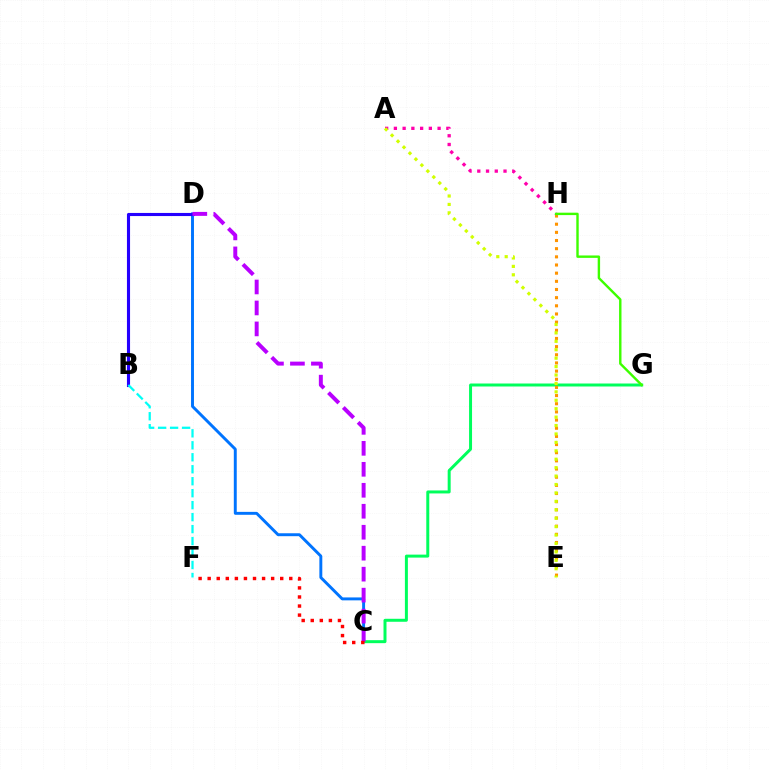{('C', 'D'): [{'color': '#0074ff', 'line_style': 'solid', 'thickness': 2.11}, {'color': '#b900ff', 'line_style': 'dashed', 'thickness': 2.85}], ('B', 'D'): [{'color': '#2500ff', 'line_style': 'solid', 'thickness': 2.24}], ('A', 'H'): [{'color': '#ff00ac', 'line_style': 'dotted', 'thickness': 2.38}], ('C', 'G'): [{'color': '#00ff5c', 'line_style': 'solid', 'thickness': 2.15}], ('E', 'H'): [{'color': '#ff9400', 'line_style': 'dotted', 'thickness': 2.22}], ('B', 'F'): [{'color': '#00fff6', 'line_style': 'dashed', 'thickness': 1.63}], ('G', 'H'): [{'color': '#3dff00', 'line_style': 'solid', 'thickness': 1.73}], ('A', 'E'): [{'color': '#d1ff00', 'line_style': 'dotted', 'thickness': 2.29}], ('C', 'F'): [{'color': '#ff0000', 'line_style': 'dotted', 'thickness': 2.46}]}